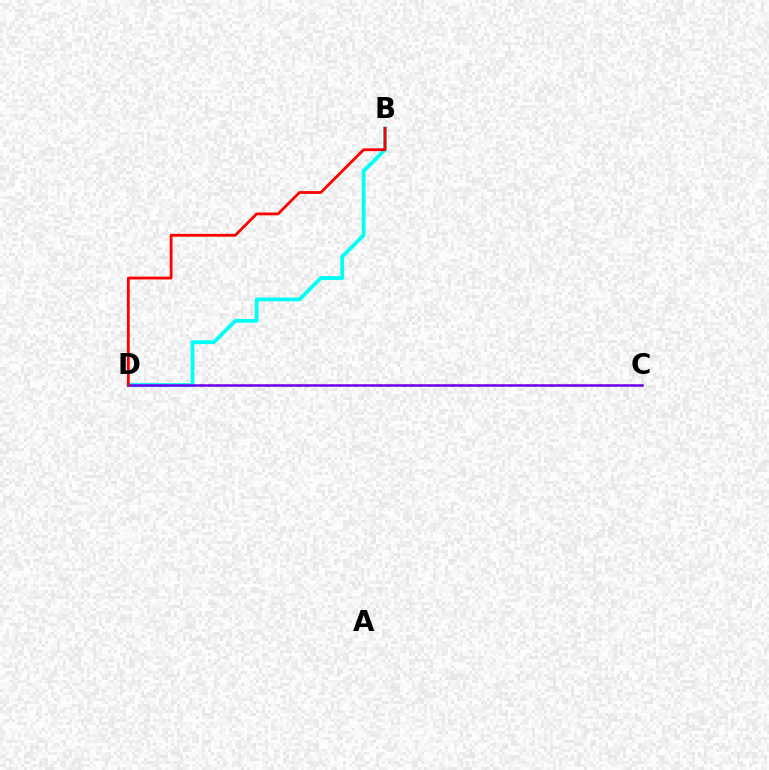{('C', 'D'): [{'color': '#84ff00', 'line_style': 'dotted', 'thickness': 2.21}, {'color': '#7200ff', 'line_style': 'solid', 'thickness': 1.81}], ('B', 'D'): [{'color': '#00fff6', 'line_style': 'solid', 'thickness': 2.73}, {'color': '#ff0000', 'line_style': 'solid', 'thickness': 2.0}]}